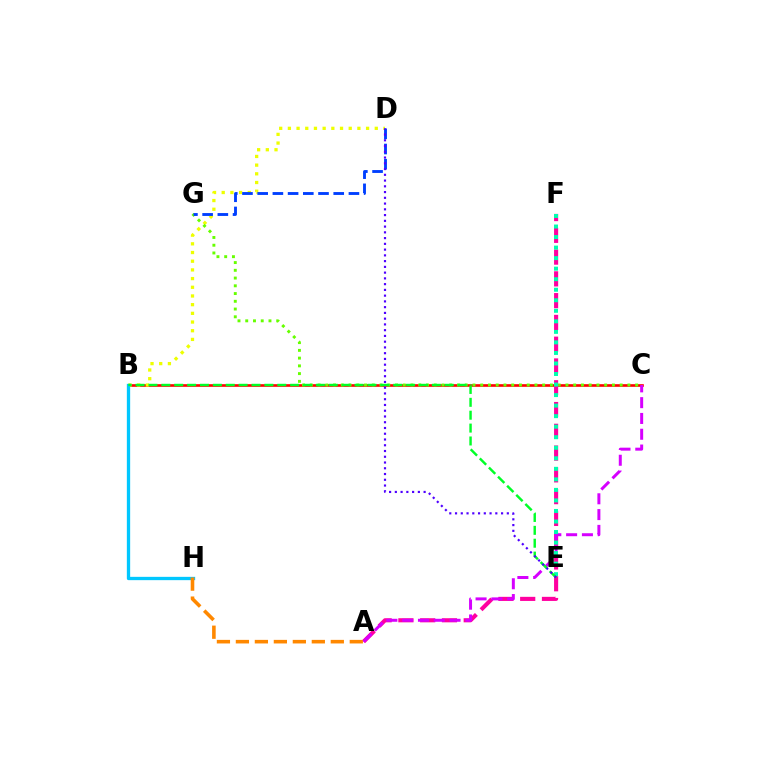{('B', 'C'): [{'color': '#ff0000', 'line_style': 'solid', 'thickness': 1.9}], ('B', 'D'): [{'color': '#eeff00', 'line_style': 'dotted', 'thickness': 2.36}], ('C', 'G'): [{'color': '#66ff00', 'line_style': 'dotted', 'thickness': 2.1}], ('B', 'H'): [{'color': '#00c7ff', 'line_style': 'solid', 'thickness': 2.39}], ('A', 'F'): [{'color': '#ff00a0', 'line_style': 'dashed', 'thickness': 2.96}], ('A', 'H'): [{'color': '#ff8800', 'line_style': 'dashed', 'thickness': 2.58}], ('D', 'G'): [{'color': '#003fff', 'line_style': 'dashed', 'thickness': 2.07}], ('A', 'C'): [{'color': '#d600ff', 'line_style': 'dashed', 'thickness': 2.15}], ('E', 'F'): [{'color': '#00ffaf', 'line_style': 'dotted', 'thickness': 2.86}], ('B', 'E'): [{'color': '#00ff27', 'line_style': 'dashed', 'thickness': 1.75}], ('D', 'E'): [{'color': '#4f00ff', 'line_style': 'dotted', 'thickness': 1.56}]}